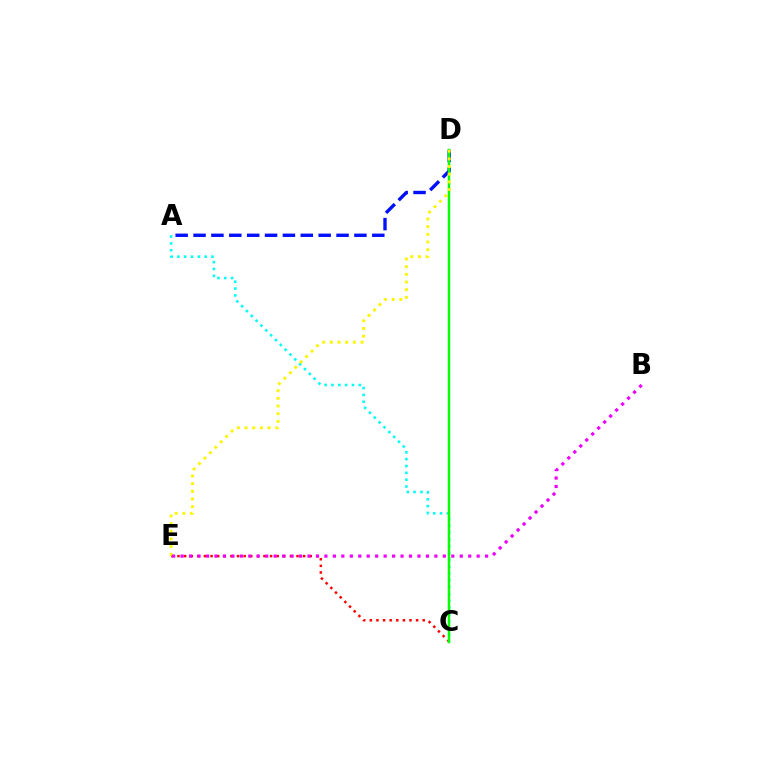{('C', 'E'): [{'color': '#ff0000', 'line_style': 'dotted', 'thickness': 1.8}], ('A', 'D'): [{'color': '#0010ff', 'line_style': 'dashed', 'thickness': 2.43}], ('A', 'C'): [{'color': '#00fff6', 'line_style': 'dotted', 'thickness': 1.86}], ('C', 'D'): [{'color': '#08ff00', 'line_style': 'solid', 'thickness': 1.77}], ('D', 'E'): [{'color': '#fcf500', 'line_style': 'dotted', 'thickness': 2.08}], ('B', 'E'): [{'color': '#ee00ff', 'line_style': 'dotted', 'thickness': 2.3}]}